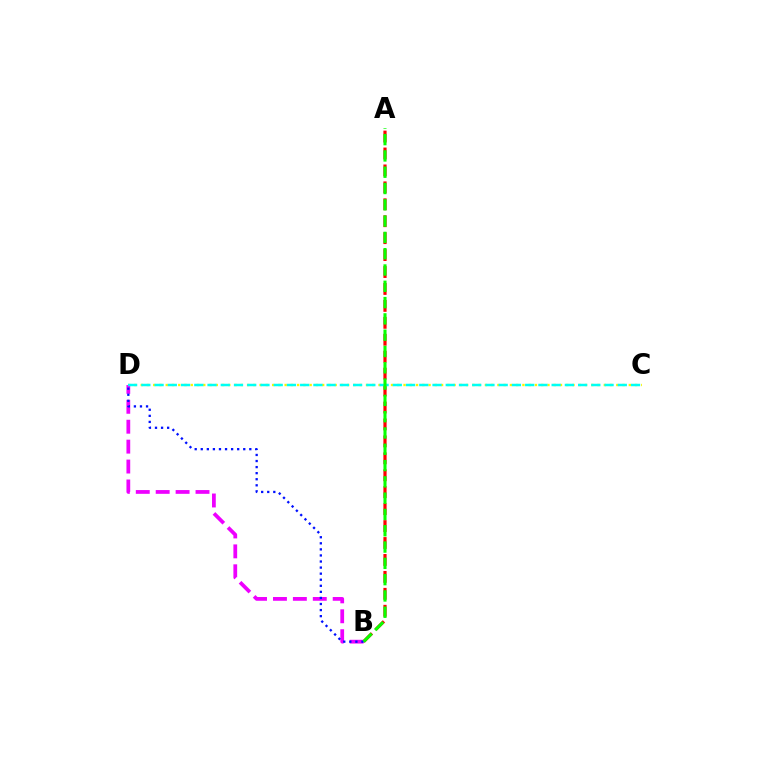{('A', 'B'): [{'color': '#ff0000', 'line_style': 'dashed', 'thickness': 2.3}, {'color': '#08ff00', 'line_style': 'dashed', 'thickness': 2.21}], ('C', 'D'): [{'color': '#fcf500', 'line_style': 'dotted', 'thickness': 1.7}, {'color': '#00fff6', 'line_style': 'dashed', 'thickness': 1.8}], ('B', 'D'): [{'color': '#ee00ff', 'line_style': 'dashed', 'thickness': 2.71}, {'color': '#0010ff', 'line_style': 'dotted', 'thickness': 1.65}]}